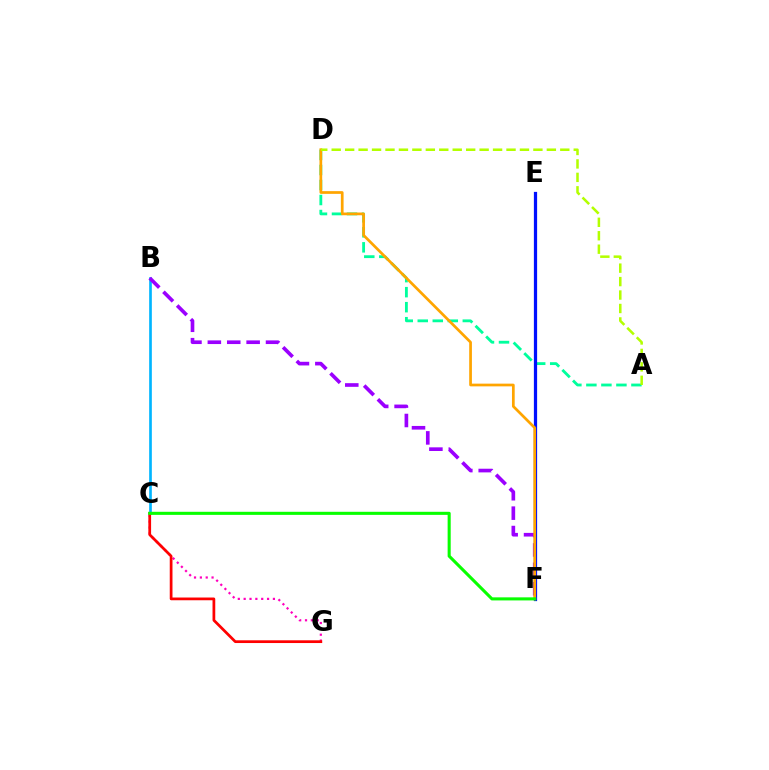{('B', 'C'): [{'color': '#00b5ff', 'line_style': 'solid', 'thickness': 1.93}], ('A', 'D'): [{'color': '#00ff9d', 'line_style': 'dashed', 'thickness': 2.04}, {'color': '#b3ff00', 'line_style': 'dashed', 'thickness': 1.83}], ('B', 'F'): [{'color': '#9b00ff', 'line_style': 'dashed', 'thickness': 2.63}], ('E', 'F'): [{'color': '#0010ff', 'line_style': 'solid', 'thickness': 2.33}], ('C', 'G'): [{'color': '#ff00bd', 'line_style': 'dotted', 'thickness': 1.59}, {'color': '#ff0000', 'line_style': 'solid', 'thickness': 1.97}], ('D', 'F'): [{'color': '#ffa500', 'line_style': 'solid', 'thickness': 1.95}], ('C', 'F'): [{'color': '#08ff00', 'line_style': 'solid', 'thickness': 2.21}]}